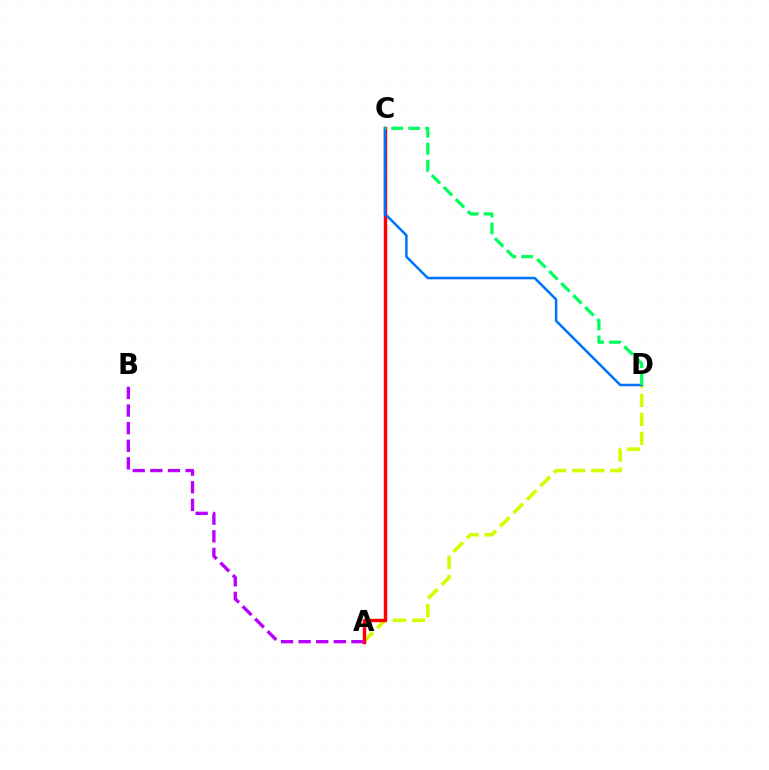{('A', 'D'): [{'color': '#d1ff00', 'line_style': 'dashed', 'thickness': 2.58}], ('A', 'C'): [{'color': '#ff0000', 'line_style': 'solid', 'thickness': 2.47}], ('C', 'D'): [{'color': '#0074ff', 'line_style': 'solid', 'thickness': 1.82}, {'color': '#00ff5c', 'line_style': 'dashed', 'thickness': 2.31}], ('A', 'B'): [{'color': '#b900ff', 'line_style': 'dashed', 'thickness': 2.39}]}